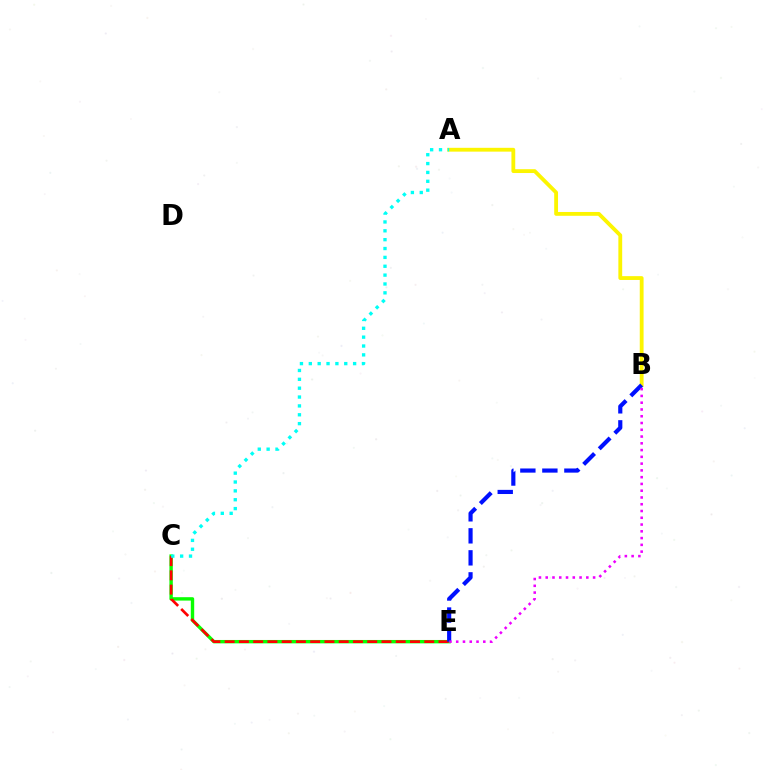{('C', 'E'): [{'color': '#08ff00', 'line_style': 'solid', 'thickness': 2.44}, {'color': '#ff0000', 'line_style': 'dashed', 'thickness': 1.94}], ('A', 'B'): [{'color': '#fcf500', 'line_style': 'solid', 'thickness': 2.75}], ('B', 'E'): [{'color': '#0010ff', 'line_style': 'dashed', 'thickness': 2.99}, {'color': '#ee00ff', 'line_style': 'dotted', 'thickness': 1.84}], ('A', 'C'): [{'color': '#00fff6', 'line_style': 'dotted', 'thickness': 2.41}]}